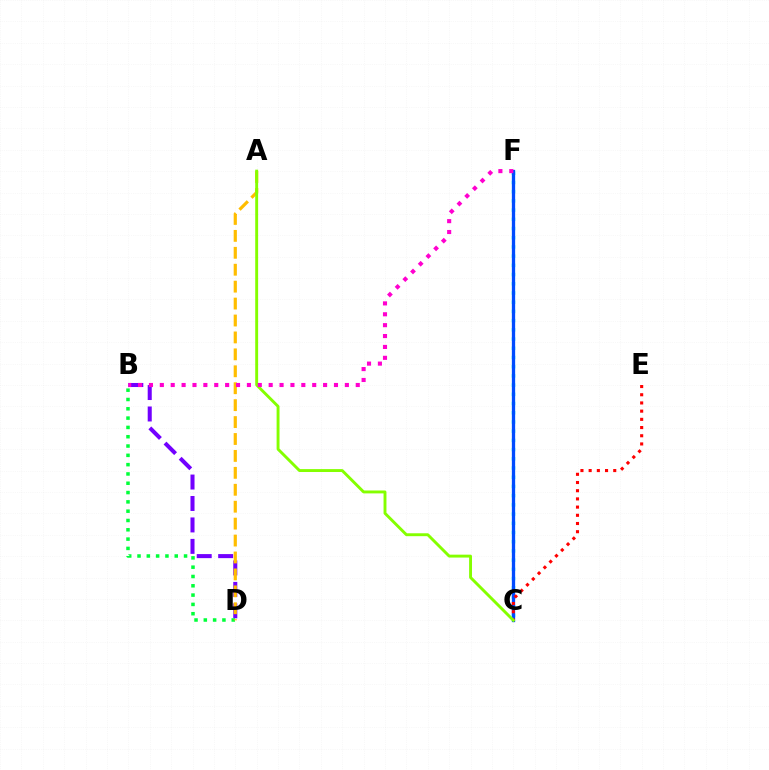{('C', 'F'): [{'color': '#00fff6', 'line_style': 'dotted', 'thickness': 2.5}, {'color': '#004bff', 'line_style': 'solid', 'thickness': 2.37}], ('B', 'D'): [{'color': '#7200ff', 'line_style': 'dashed', 'thickness': 2.91}, {'color': '#00ff39', 'line_style': 'dotted', 'thickness': 2.53}], ('A', 'D'): [{'color': '#ffbd00', 'line_style': 'dashed', 'thickness': 2.3}], ('C', 'E'): [{'color': '#ff0000', 'line_style': 'dotted', 'thickness': 2.23}], ('A', 'C'): [{'color': '#84ff00', 'line_style': 'solid', 'thickness': 2.09}], ('B', 'F'): [{'color': '#ff00cf', 'line_style': 'dotted', 'thickness': 2.96}]}